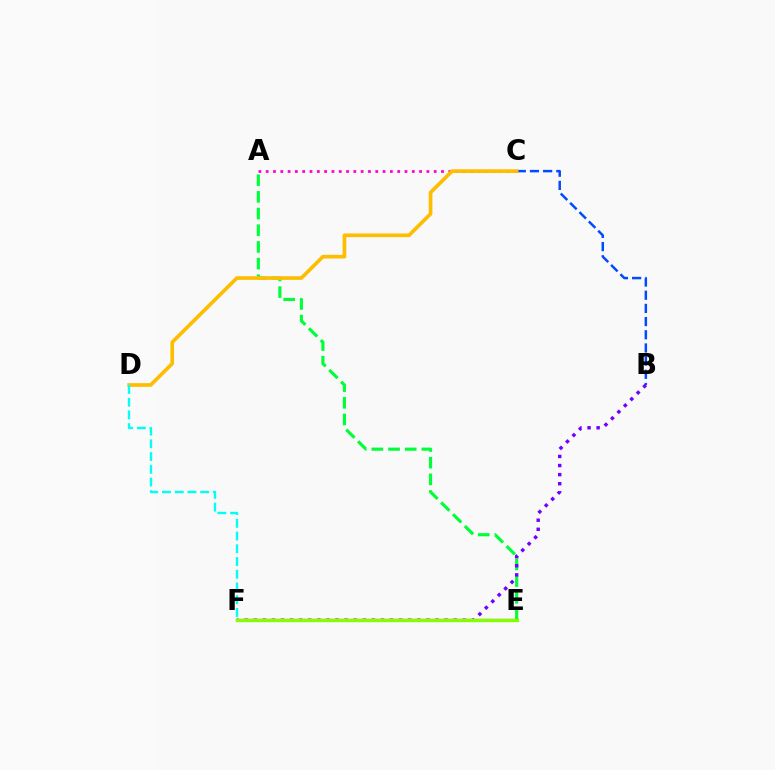{('A', 'E'): [{'color': '#00ff39', 'line_style': 'dashed', 'thickness': 2.27}], ('B', 'C'): [{'color': '#004bff', 'line_style': 'dashed', 'thickness': 1.79}], ('B', 'F'): [{'color': '#7200ff', 'line_style': 'dotted', 'thickness': 2.47}], ('A', 'C'): [{'color': '#ff00cf', 'line_style': 'dotted', 'thickness': 1.98}], ('C', 'D'): [{'color': '#ffbd00', 'line_style': 'solid', 'thickness': 2.64}], ('E', 'F'): [{'color': '#ff0000', 'line_style': 'solid', 'thickness': 1.61}, {'color': '#84ff00', 'line_style': 'solid', 'thickness': 2.42}], ('D', 'F'): [{'color': '#00fff6', 'line_style': 'dashed', 'thickness': 1.73}]}